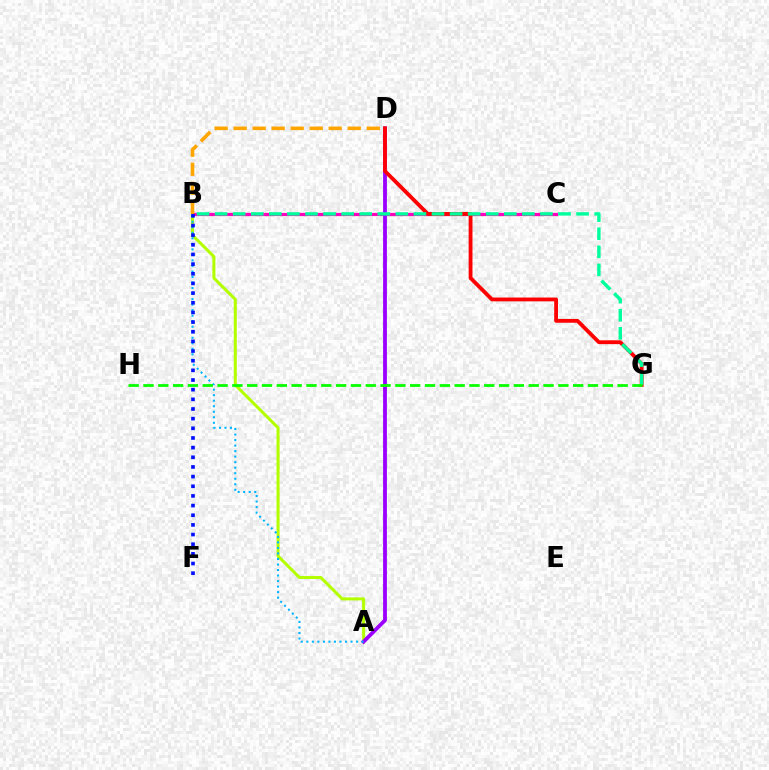{('A', 'B'): [{'color': '#b3ff00', 'line_style': 'solid', 'thickness': 2.2}, {'color': '#00b5ff', 'line_style': 'dotted', 'thickness': 1.5}], ('B', 'C'): [{'color': '#ff00bd', 'line_style': 'solid', 'thickness': 2.31}], ('A', 'D'): [{'color': '#9b00ff', 'line_style': 'solid', 'thickness': 2.75}], ('B', 'D'): [{'color': '#ffa500', 'line_style': 'dashed', 'thickness': 2.58}], ('D', 'G'): [{'color': '#ff0000', 'line_style': 'solid', 'thickness': 2.75}], ('B', 'G'): [{'color': '#00ff9d', 'line_style': 'dashed', 'thickness': 2.46}], ('B', 'F'): [{'color': '#0010ff', 'line_style': 'dotted', 'thickness': 2.62}], ('G', 'H'): [{'color': '#08ff00', 'line_style': 'dashed', 'thickness': 2.01}]}